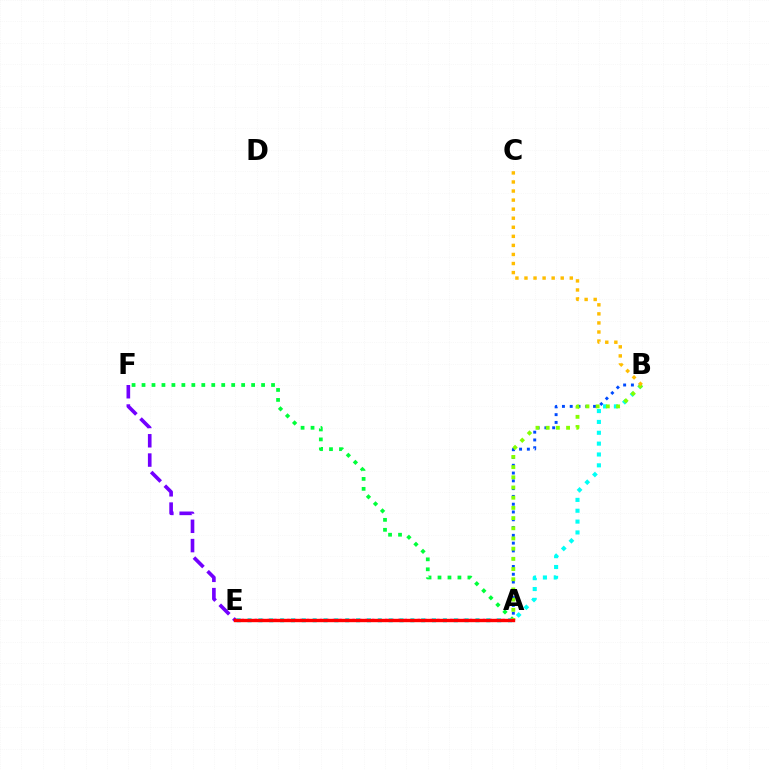{('A', 'B'): [{'color': '#004bff', 'line_style': 'dotted', 'thickness': 2.12}, {'color': '#84ff00', 'line_style': 'dotted', 'thickness': 2.77}], ('A', 'F'): [{'color': '#00ff39', 'line_style': 'dotted', 'thickness': 2.71}], ('A', 'E'): [{'color': '#ff00cf', 'line_style': 'dotted', 'thickness': 1.77}, {'color': '#ff0000', 'line_style': 'solid', 'thickness': 2.44}], ('B', 'E'): [{'color': '#00fff6', 'line_style': 'dotted', 'thickness': 2.95}], ('E', 'F'): [{'color': '#7200ff', 'line_style': 'dashed', 'thickness': 2.62}], ('B', 'C'): [{'color': '#ffbd00', 'line_style': 'dotted', 'thickness': 2.46}]}